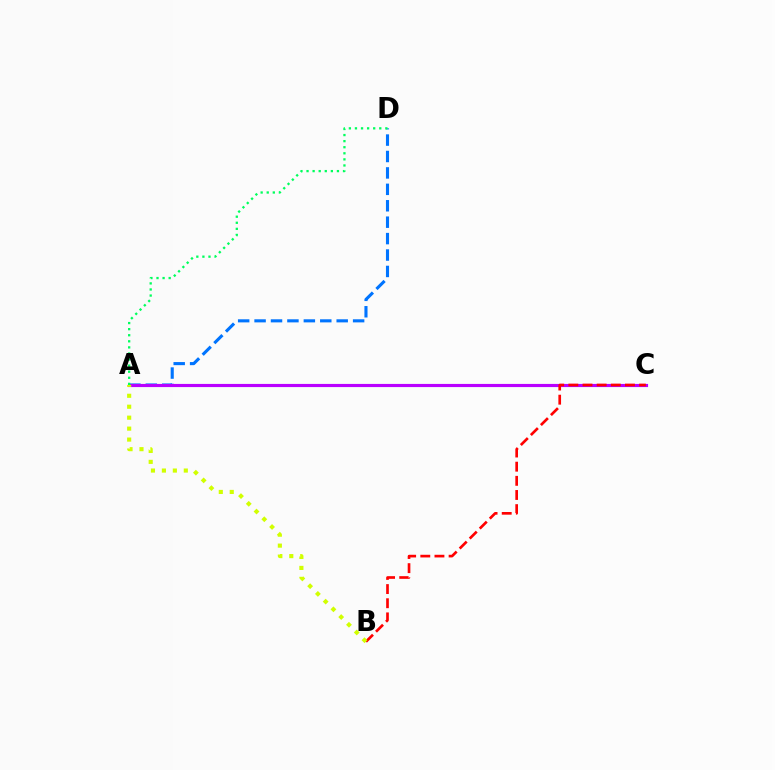{('A', 'D'): [{'color': '#0074ff', 'line_style': 'dashed', 'thickness': 2.23}, {'color': '#00ff5c', 'line_style': 'dotted', 'thickness': 1.65}], ('A', 'C'): [{'color': '#b900ff', 'line_style': 'solid', 'thickness': 2.27}], ('B', 'C'): [{'color': '#ff0000', 'line_style': 'dashed', 'thickness': 1.92}], ('A', 'B'): [{'color': '#d1ff00', 'line_style': 'dotted', 'thickness': 2.98}]}